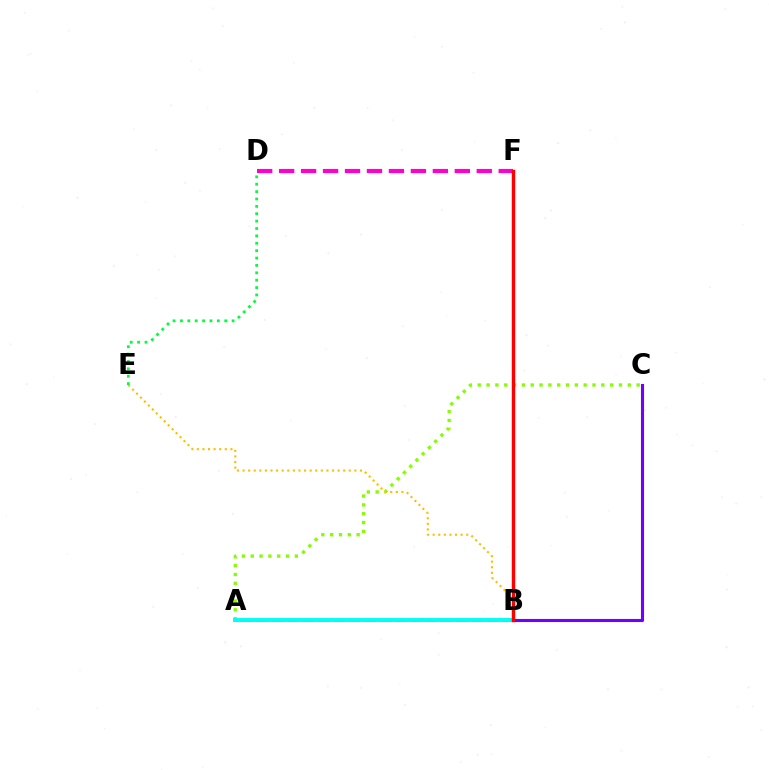{('D', 'F'): [{'color': '#ff00cf', 'line_style': 'dashed', 'thickness': 2.98}], ('B', 'C'): [{'color': '#7200ff', 'line_style': 'solid', 'thickness': 2.23}], ('A', 'B'): [{'color': '#004bff', 'line_style': 'dashed', 'thickness': 2.09}, {'color': '#00fff6', 'line_style': 'solid', 'thickness': 2.83}], ('A', 'C'): [{'color': '#84ff00', 'line_style': 'dotted', 'thickness': 2.4}], ('B', 'E'): [{'color': '#ffbd00', 'line_style': 'dotted', 'thickness': 1.52}], ('B', 'F'): [{'color': '#ff0000', 'line_style': 'solid', 'thickness': 2.46}], ('D', 'E'): [{'color': '#00ff39', 'line_style': 'dotted', 'thickness': 2.01}]}